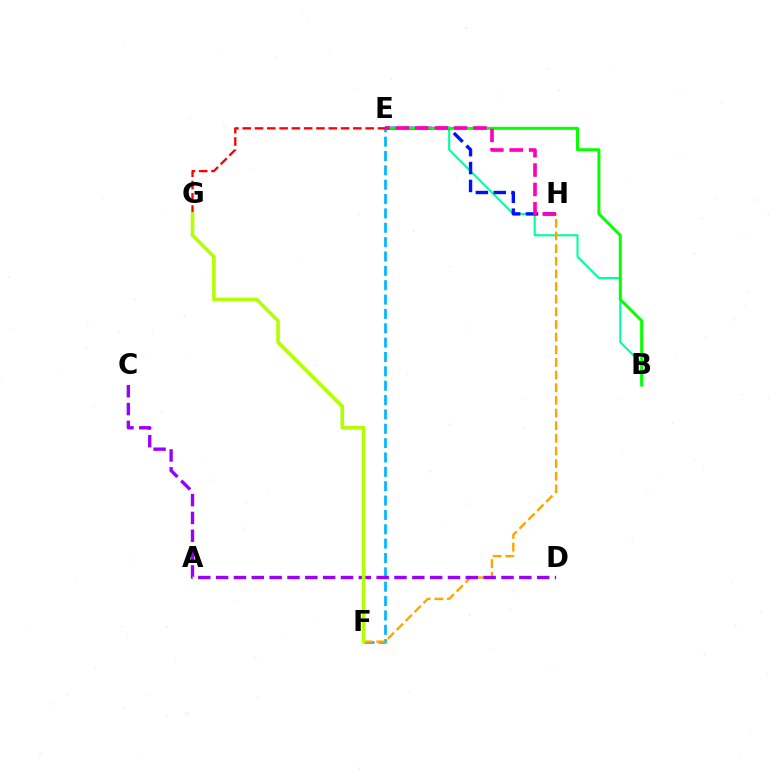{('B', 'E'): [{'color': '#00ff9d', 'line_style': 'solid', 'thickness': 1.51}, {'color': '#08ff00', 'line_style': 'solid', 'thickness': 2.16}], ('E', 'F'): [{'color': '#00b5ff', 'line_style': 'dashed', 'thickness': 1.95}], ('F', 'H'): [{'color': '#ffa500', 'line_style': 'dashed', 'thickness': 1.72}], ('E', 'H'): [{'color': '#0010ff', 'line_style': 'dashed', 'thickness': 2.43}, {'color': '#ff00bd', 'line_style': 'dashed', 'thickness': 2.64}], ('C', 'D'): [{'color': '#9b00ff', 'line_style': 'dashed', 'thickness': 2.42}], ('E', 'G'): [{'color': '#ff0000', 'line_style': 'dashed', 'thickness': 1.67}], ('F', 'G'): [{'color': '#b3ff00', 'line_style': 'solid', 'thickness': 2.59}]}